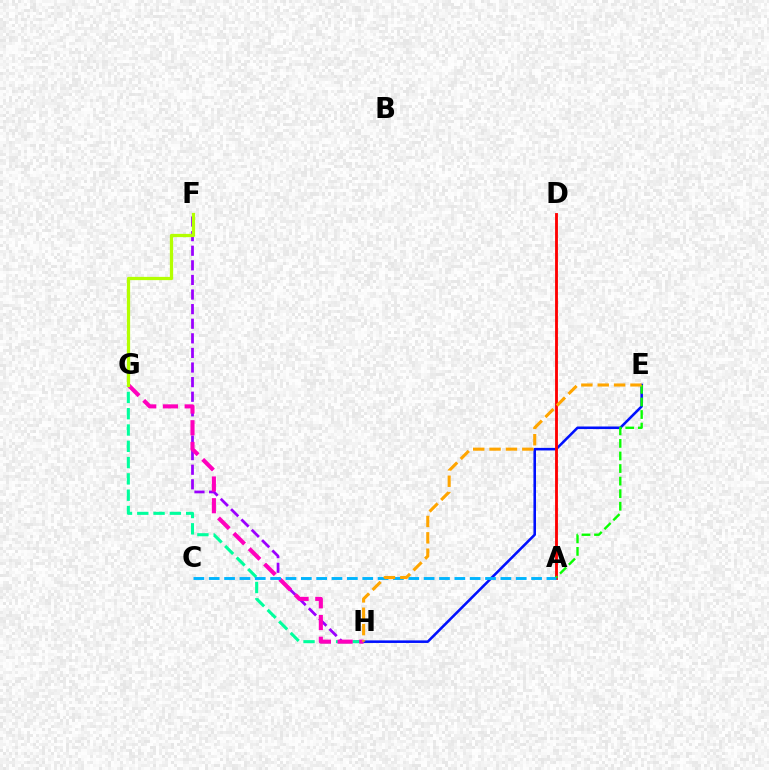{('F', 'H'): [{'color': '#9b00ff', 'line_style': 'dashed', 'thickness': 1.98}], ('E', 'H'): [{'color': '#0010ff', 'line_style': 'solid', 'thickness': 1.85}, {'color': '#ffa500', 'line_style': 'dashed', 'thickness': 2.22}], ('G', 'H'): [{'color': '#00ff9d', 'line_style': 'dashed', 'thickness': 2.21}, {'color': '#ff00bd', 'line_style': 'dashed', 'thickness': 2.95}], ('A', 'D'): [{'color': '#ff0000', 'line_style': 'solid', 'thickness': 2.05}], ('A', 'C'): [{'color': '#00b5ff', 'line_style': 'dashed', 'thickness': 2.09}], ('A', 'E'): [{'color': '#08ff00', 'line_style': 'dashed', 'thickness': 1.71}], ('F', 'G'): [{'color': '#b3ff00', 'line_style': 'solid', 'thickness': 2.34}]}